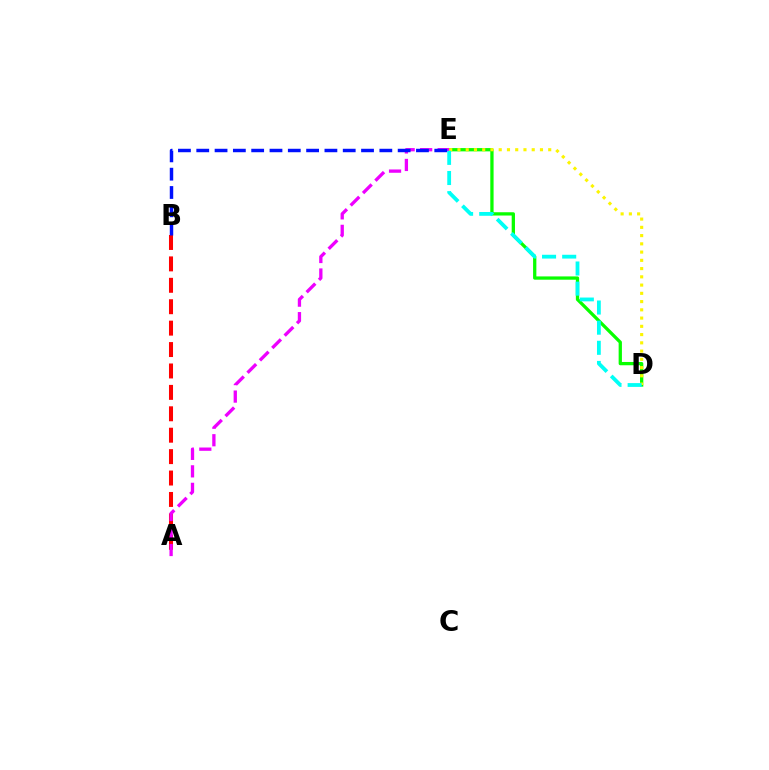{('D', 'E'): [{'color': '#08ff00', 'line_style': 'solid', 'thickness': 2.36}, {'color': '#fcf500', 'line_style': 'dotted', 'thickness': 2.24}, {'color': '#00fff6', 'line_style': 'dashed', 'thickness': 2.74}], ('A', 'B'): [{'color': '#ff0000', 'line_style': 'dashed', 'thickness': 2.91}], ('A', 'E'): [{'color': '#ee00ff', 'line_style': 'dashed', 'thickness': 2.38}], ('B', 'E'): [{'color': '#0010ff', 'line_style': 'dashed', 'thickness': 2.49}]}